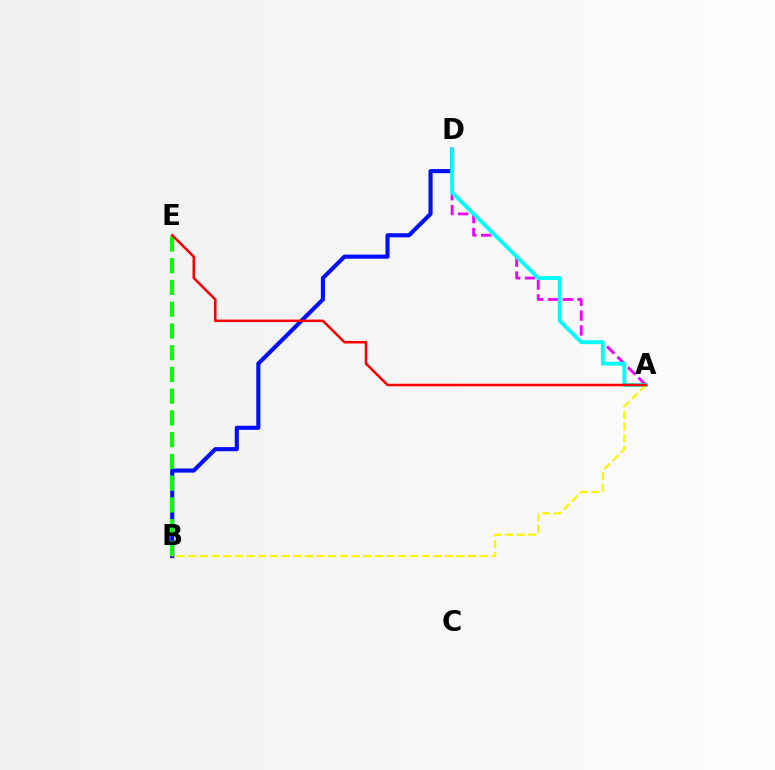{('B', 'D'): [{'color': '#0010ff', 'line_style': 'solid', 'thickness': 2.97}], ('A', 'D'): [{'color': '#ee00ff', 'line_style': 'dashed', 'thickness': 2.01}, {'color': '#00fff6', 'line_style': 'solid', 'thickness': 2.76}], ('B', 'E'): [{'color': '#08ff00', 'line_style': 'dashed', 'thickness': 2.95}], ('A', 'B'): [{'color': '#fcf500', 'line_style': 'dashed', 'thickness': 1.58}], ('A', 'E'): [{'color': '#ff0000', 'line_style': 'solid', 'thickness': 1.82}]}